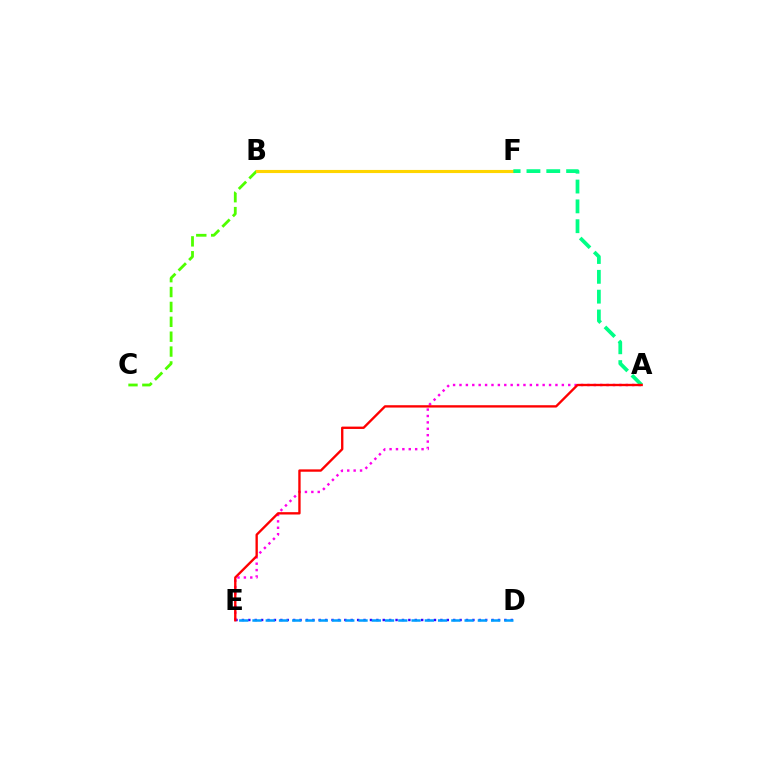{('D', 'E'): [{'color': '#3700ff', 'line_style': 'dotted', 'thickness': 1.74}, {'color': '#009eff', 'line_style': 'dashed', 'thickness': 1.8}], ('A', 'E'): [{'color': '#ff00ed', 'line_style': 'dotted', 'thickness': 1.74}, {'color': '#ff0000', 'line_style': 'solid', 'thickness': 1.69}], ('B', 'C'): [{'color': '#4fff00', 'line_style': 'dashed', 'thickness': 2.02}], ('B', 'F'): [{'color': '#ffd500', 'line_style': 'solid', 'thickness': 2.25}], ('A', 'F'): [{'color': '#00ff86', 'line_style': 'dashed', 'thickness': 2.69}]}